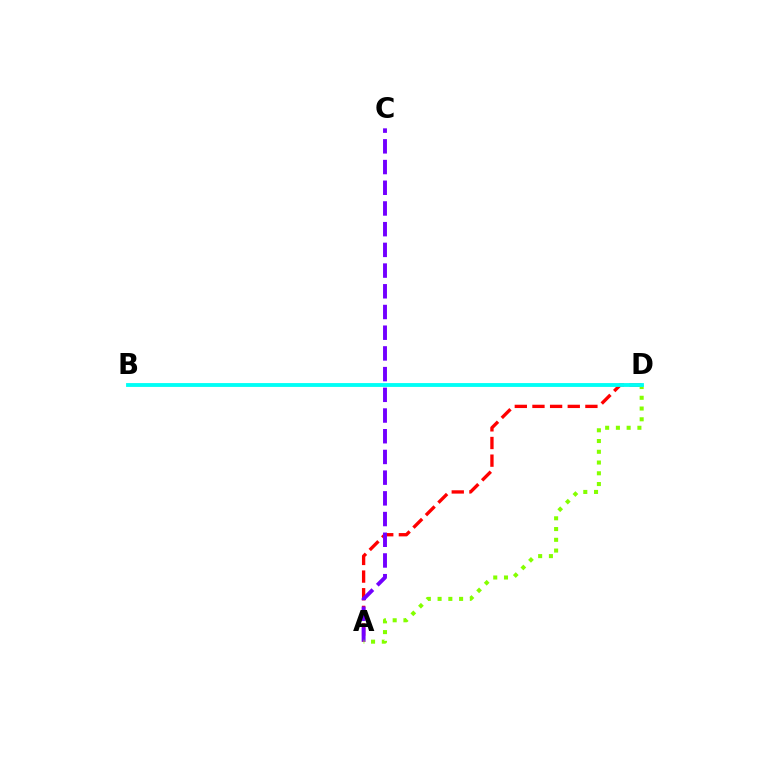{('A', 'D'): [{'color': '#ff0000', 'line_style': 'dashed', 'thickness': 2.4}, {'color': '#84ff00', 'line_style': 'dotted', 'thickness': 2.92}], ('A', 'C'): [{'color': '#7200ff', 'line_style': 'dashed', 'thickness': 2.81}], ('B', 'D'): [{'color': '#00fff6', 'line_style': 'solid', 'thickness': 2.77}]}